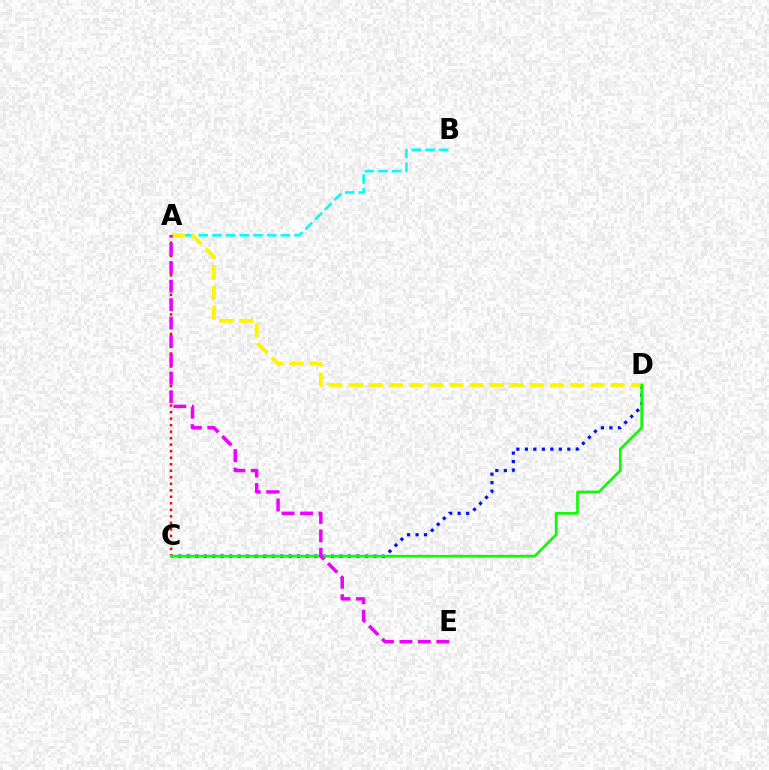{('A', 'B'): [{'color': '#00fff6', 'line_style': 'dashed', 'thickness': 1.86}], ('C', 'D'): [{'color': '#0010ff', 'line_style': 'dotted', 'thickness': 2.31}, {'color': '#08ff00', 'line_style': 'solid', 'thickness': 1.88}], ('A', 'D'): [{'color': '#fcf500', 'line_style': 'dashed', 'thickness': 2.74}], ('A', 'C'): [{'color': '#ff0000', 'line_style': 'dotted', 'thickness': 1.77}], ('A', 'E'): [{'color': '#ee00ff', 'line_style': 'dashed', 'thickness': 2.5}]}